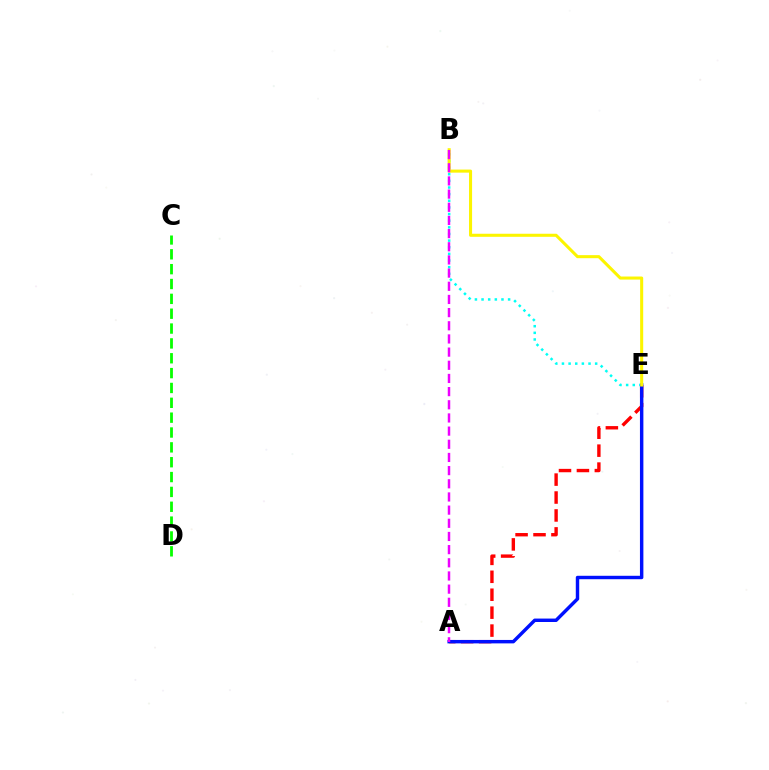{('A', 'E'): [{'color': '#ff0000', 'line_style': 'dashed', 'thickness': 2.44}, {'color': '#0010ff', 'line_style': 'solid', 'thickness': 2.47}], ('B', 'E'): [{'color': '#00fff6', 'line_style': 'dotted', 'thickness': 1.8}, {'color': '#fcf500', 'line_style': 'solid', 'thickness': 2.2}], ('C', 'D'): [{'color': '#08ff00', 'line_style': 'dashed', 'thickness': 2.02}], ('A', 'B'): [{'color': '#ee00ff', 'line_style': 'dashed', 'thickness': 1.79}]}